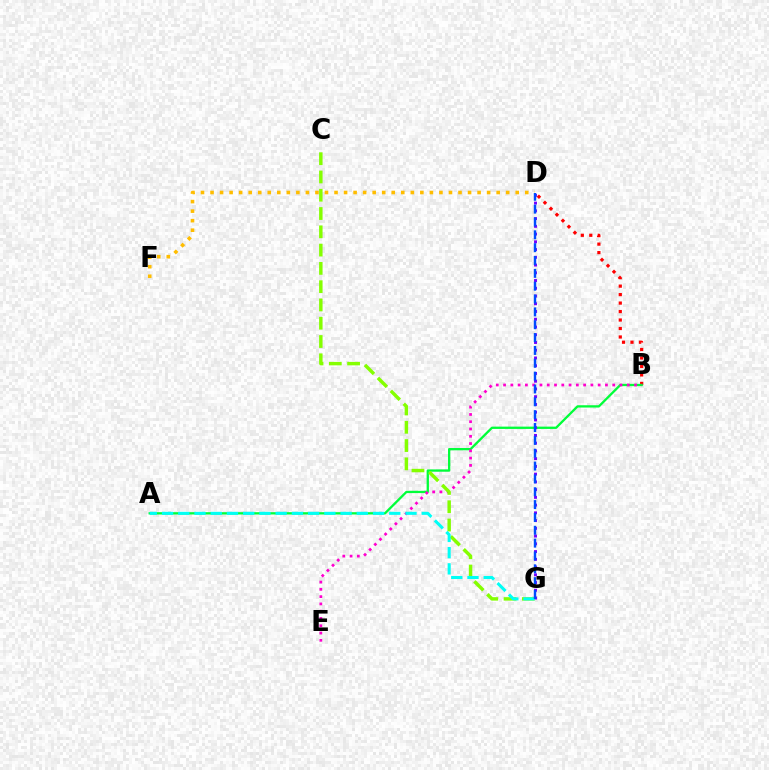{('B', 'D'): [{'color': '#ff0000', 'line_style': 'dotted', 'thickness': 2.3}], ('A', 'B'): [{'color': '#00ff39', 'line_style': 'solid', 'thickness': 1.66}], ('B', 'E'): [{'color': '#ff00cf', 'line_style': 'dotted', 'thickness': 1.98}], ('D', 'G'): [{'color': '#7200ff', 'line_style': 'dotted', 'thickness': 2.1}, {'color': '#004bff', 'line_style': 'dashed', 'thickness': 1.75}], ('C', 'G'): [{'color': '#84ff00', 'line_style': 'dashed', 'thickness': 2.48}], ('A', 'G'): [{'color': '#00fff6', 'line_style': 'dashed', 'thickness': 2.2}], ('D', 'F'): [{'color': '#ffbd00', 'line_style': 'dotted', 'thickness': 2.59}]}